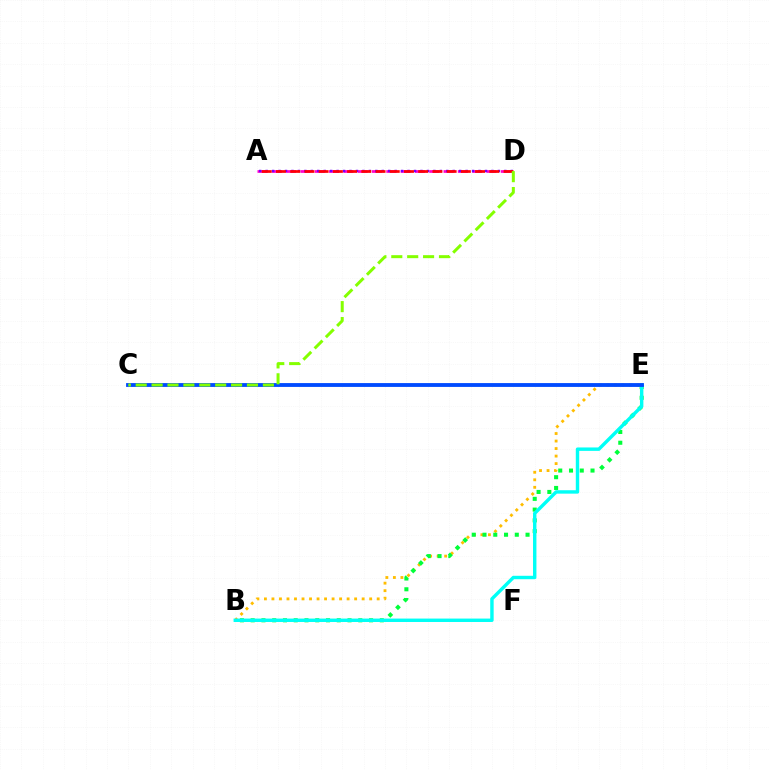{('A', 'D'): [{'color': '#ff00cf', 'line_style': 'dashed', 'thickness': 1.94}, {'color': '#7200ff', 'line_style': 'dotted', 'thickness': 1.75}, {'color': '#ff0000', 'line_style': 'dashed', 'thickness': 1.93}], ('B', 'E'): [{'color': '#ffbd00', 'line_style': 'dotted', 'thickness': 2.04}, {'color': '#00ff39', 'line_style': 'dotted', 'thickness': 2.92}, {'color': '#00fff6', 'line_style': 'solid', 'thickness': 2.46}], ('C', 'E'): [{'color': '#004bff', 'line_style': 'solid', 'thickness': 2.76}], ('C', 'D'): [{'color': '#84ff00', 'line_style': 'dashed', 'thickness': 2.16}]}